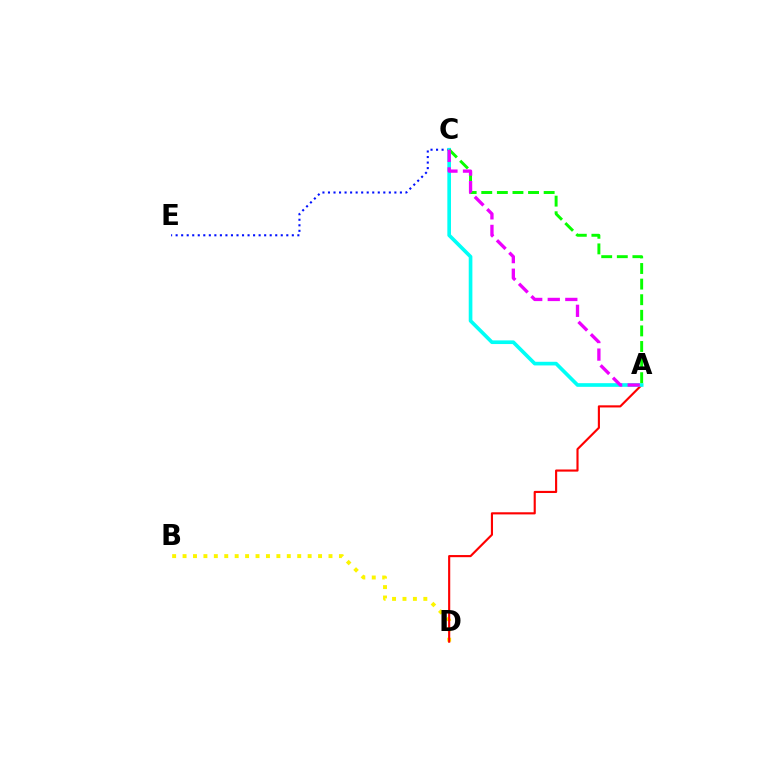{('C', 'E'): [{'color': '#0010ff', 'line_style': 'dotted', 'thickness': 1.5}], ('B', 'D'): [{'color': '#fcf500', 'line_style': 'dotted', 'thickness': 2.83}], ('A', 'D'): [{'color': '#ff0000', 'line_style': 'solid', 'thickness': 1.54}], ('A', 'C'): [{'color': '#00fff6', 'line_style': 'solid', 'thickness': 2.63}, {'color': '#08ff00', 'line_style': 'dashed', 'thickness': 2.12}, {'color': '#ee00ff', 'line_style': 'dashed', 'thickness': 2.38}]}